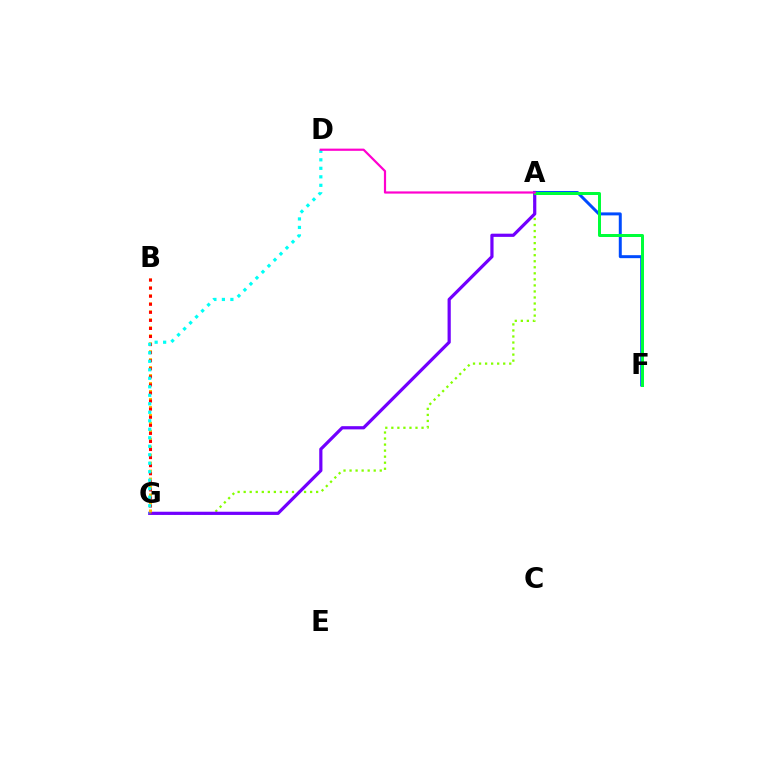{('A', 'G'): [{'color': '#84ff00', 'line_style': 'dotted', 'thickness': 1.64}, {'color': '#7200ff', 'line_style': 'solid', 'thickness': 2.31}], ('A', 'F'): [{'color': '#004bff', 'line_style': 'solid', 'thickness': 2.14}, {'color': '#00ff39', 'line_style': 'solid', 'thickness': 2.16}], ('B', 'G'): [{'color': '#ffbd00', 'line_style': 'dotted', 'thickness': 2.16}, {'color': '#ff0000', 'line_style': 'dotted', 'thickness': 2.19}], ('D', 'G'): [{'color': '#00fff6', 'line_style': 'dotted', 'thickness': 2.31}], ('A', 'D'): [{'color': '#ff00cf', 'line_style': 'solid', 'thickness': 1.59}]}